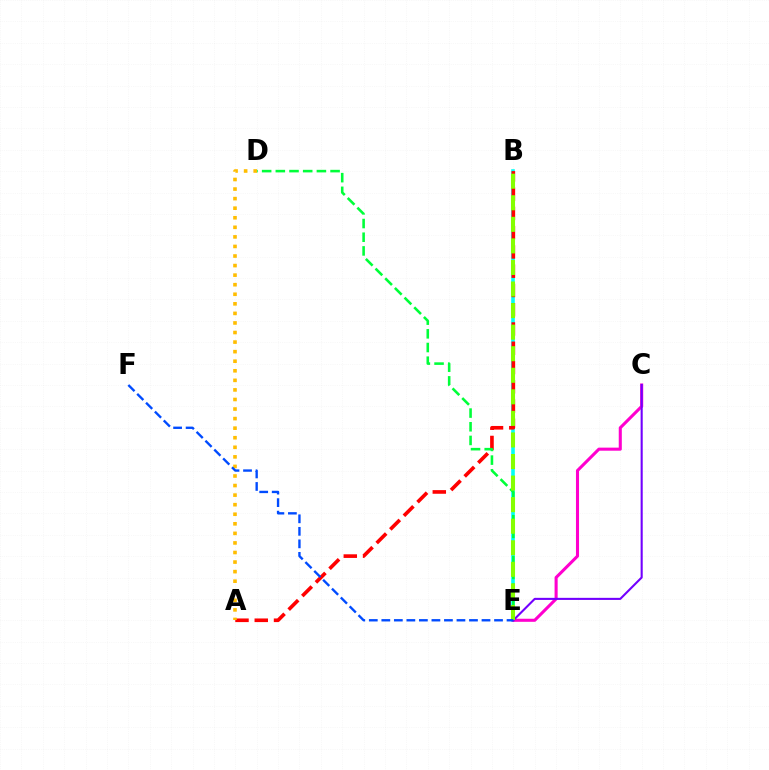{('B', 'E'): [{'color': '#00fff6', 'line_style': 'solid', 'thickness': 2.6}, {'color': '#84ff00', 'line_style': 'dashed', 'thickness': 2.93}], ('C', 'E'): [{'color': '#ff00cf', 'line_style': 'solid', 'thickness': 2.21}, {'color': '#7200ff', 'line_style': 'solid', 'thickness': 1.51}], ('A', 'B'): [{'color': '#ff0000', 'line_style': 'dashed', 'thickness': 2.62}], ('D', 'E'): [{'color': '#00ff39', 'line_style': 'dashed', 'thickness': 1.86}], ('A', 'D'): [{'color': '#ffbd00', 'line_style': 'dotted', 'thickness': 2.6}], ('E', 'F'): [{'color': '#004bff', 'line_style': 'dashed', 'thickness': 1.7}]}